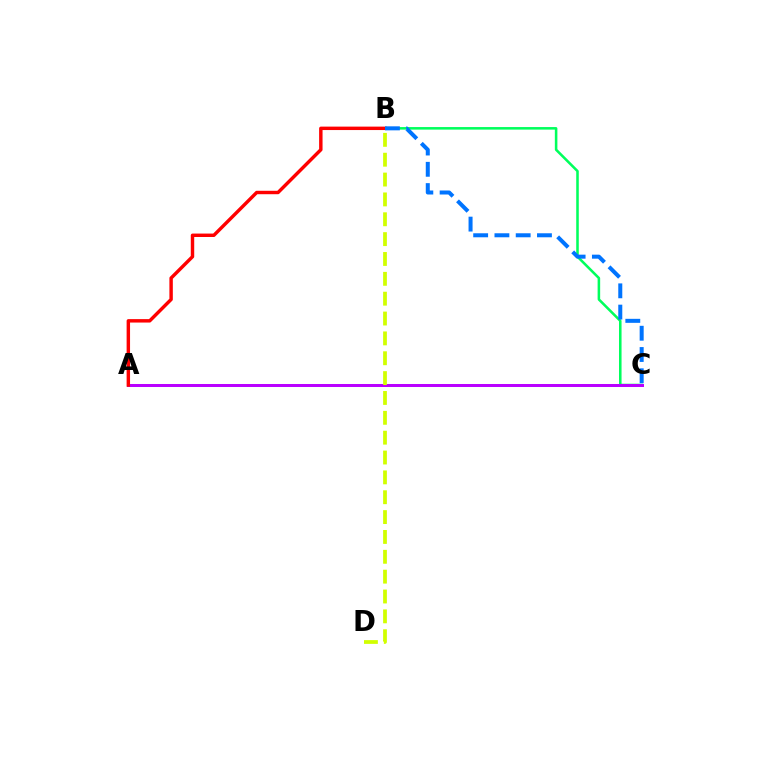{('B', 'C'): [{'color': '#00ff5c', 'line_style': 'solid', 'thickness': 1.84}, {'color': '#0074ff', 'line_style': 'dashed', 'thickness': 2.89}], ('A', 'C'): [{'color': '#b900ff', 'line_style': 'solid', 'thickness': 2.16}], ('A', 'B'): [{'color': '#ff0000', 'line_style': 'solid', 'thickness': 2.47}], ('B', 'D'): [{'color': '#d1ff00', 'line_style': 'dashed', 'thickness': 2.7}]}